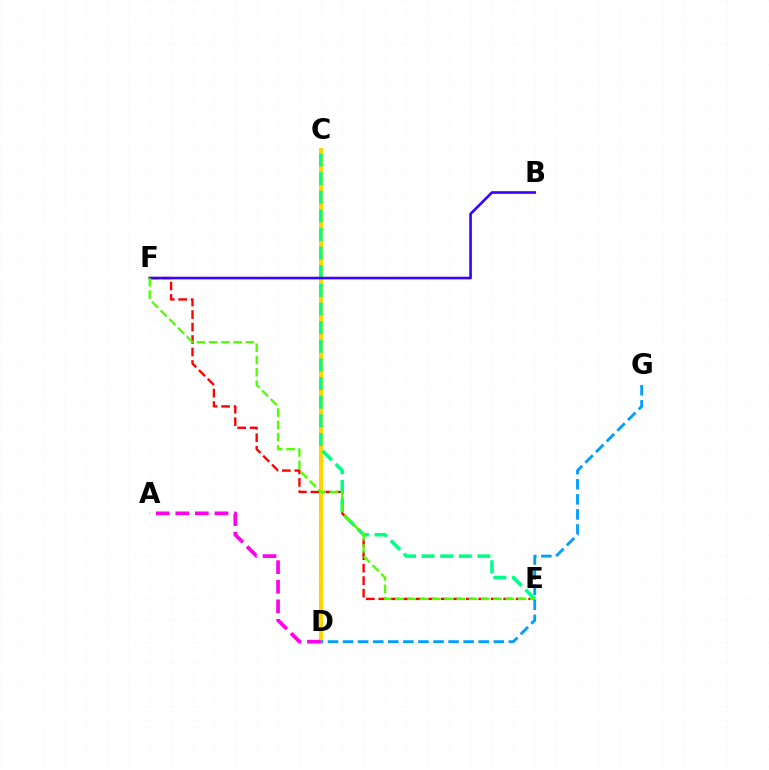{('C', 'D'): [{'color': '#ffd500', 'line_style': 'solid', 'thickness': 2.97}], ('A', 'D'): [{'color': '#ff00ed', 'line_style': 'dashed', 'thickness': 2.66}], ('E', 'F'): [{'color': '#ff0000', 'line_style': 'dashed', 'thickness': 1.7}, {'color': '#4fff00', 'line_style': 'dashed', 'thickness': 1.67}], ('C', 'E'): [{'color': '#00ff86', 'line_style': 'dashed', 'thickness': 2.53}], ('B', 'F'): [{'color': '#3700ff', 'line_style': 'solid', 'thickness': 1.89}], ('D', 'G'): [{'color': '#009eff', 'line_style': 'dashed', 'thickness': 2.05}]}